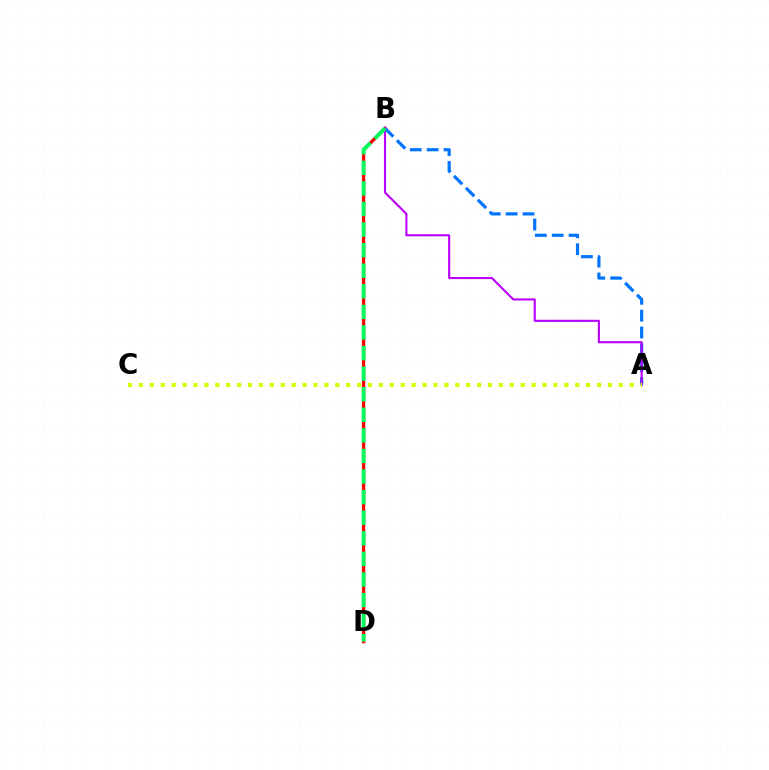{('B', 'D'): [{'color': '#ff0000', 'line_style': 'solid', 'thickness': 2.36}, {'color': '#00ff5c', 'line_style': 'dashed', 'thickness': 2.8}], ('A', 'B'): [{'color': '#0074ff', 'line_style': 'dashed', 'thickness': 2.29}, {'color': '#b900ff', 'line_style': 'solid', 'thickness': 1.52}], ('A', 'C'): [{'color': '#d1ff00', 'line_style': 'dotted', 'thickness': 2.96}]}